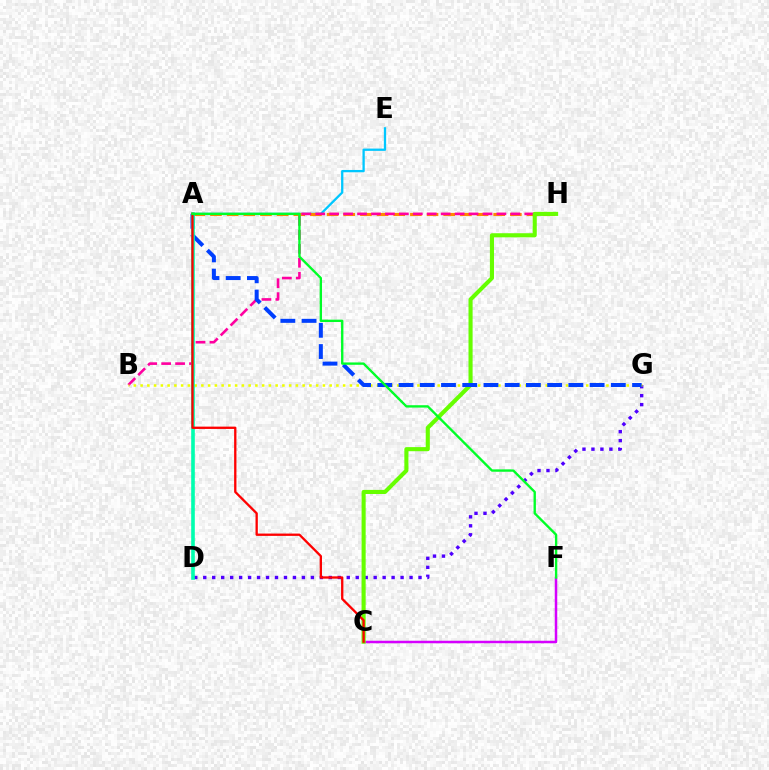{('C', 'F'): [{'color': '#d600ff', 'line_style': 'solid', 'thickness': 1.79}], ('A', 'E'): [{'color': '#00c7ff', 'line_style': 'solid', 'thickness': 1.65}], ('A', 'H'): [{'color': '#ff8800', 'line_style': 'dashed', 'thickness': 2.26}], ('D', 'G'): [{'color': '#4f00ff', 'line_style': 'dotted', 'thickness': 2.44}], ('B', 'H'): [{'color': '#ff00a0', 'line_style': 'dashed', 'thickness': 1.89}], ('C', 'H'): [{'color': '#66ff00', 'line_style': 'solid', 'thickness': 2.95}], ('B', 'G'): [{'color': '#eeff00', 'line_style': 'dotted', 'thickness': 1.83}], ('A', 'G'): [{'color': '#003fff', 'line_style': 'dashed', 'thickness': 2.88}], ('A', 'D'): [{'color': '#00ffaf', 'line_style': 'solid', 'thickness': 2.6}], ('A', 'C'): [{'color': '#ff0000', 'line_style': 'solid', 'thickness': 1.67}], ('A', 'F'): [{'color': '#00ff27', 'line_style': 'solid', 'thickness': 1.7}]}